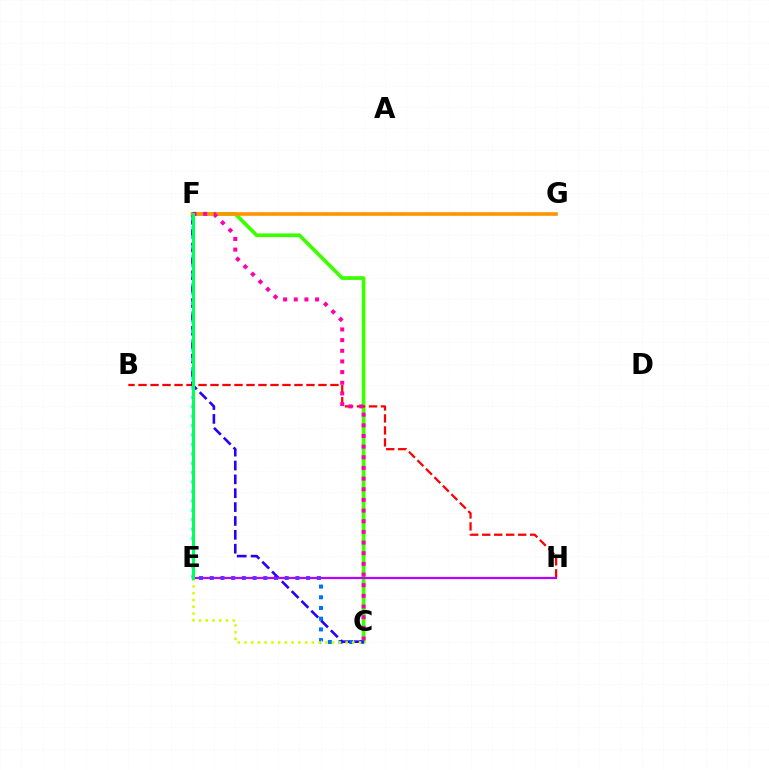{('C', 'F'): [{'color': '#3dff00', 'line_style': 'solid', 'thickness': 2.68}, {'color': '#2500ff', 'line_style': 'dashed', 'thickness': 1.88}, {'color': '#ff00ac', 'line_style': 'dotted', 'thickness': 2.9}], ('C', 'E'): [{'color': '#0074ff', 'line_style': 'dotted', 'thickness': 2.91}, {'color': '#d1ff00', 'line_style': 'dotted', 'thickness': 1.83}], ('B', 'H'): [{'color': '#ff0000', 'line_style': 'dashed', 'thickness': 1.63}], ('E', 'F'): [{'color': '#00fff6', 'line_style': 'dotted', 'thickness': 2.56}, {'color': '#00ff5c', 'line_style': 'solid', 'thickness': 2.15}], ('F', 'G'): [{'color': '#ff9400', 'line_style': 'solid', 'thickness': 2.6}], ('E', 'H'): [{'color': '#b900ff', 'line_style': 'solid', 'thickness': 1.6}]}